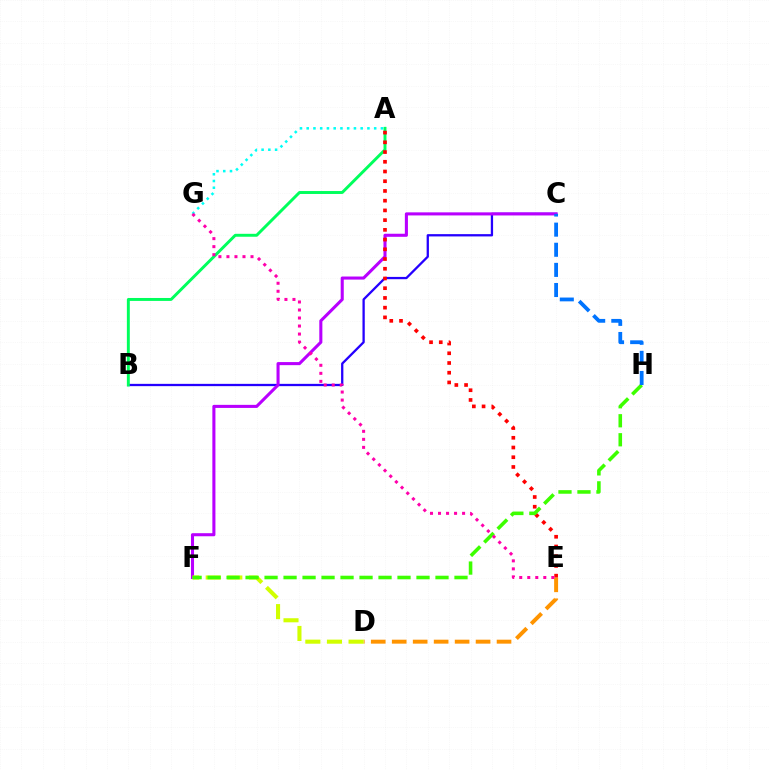{('B', 'C'): [{'color': '#2500ff', 'line_style': 'solid', 'thickness': 1.65}], ('D', 'E'): [{'color': '#ff9400', 'line_style': 'dashed', 'thickness': 2.85}], ('A', 'B'): [{'color': '#00ff5c', 'line_style': 'solid', 'thickness': 2.11}], ('C', 'F'): [{'color': '#b900ff', 'line_style': 'solid', 'thickness': 2.21}], ('D', 'F'): [{'color': '#d1ff00', 'line_style': 'dashed', 'thickness': 2.94}], ('A', 'E'): [{'color': '#ff0000', 'line_style': 'dotted', 'thickness': 2.64}], ('A', 'G'): [{'color': '#00fff6', 'line_style': 'dotted', 'thickness': 1.83}], ('F', 'H'): [{'color': '#3dff00', 'line_style': 'dashed', 'thickness': 2.58}], ('E', 'G'): [{'color': '#ff00ac', 'line_style': 'dotted', 'thickness': 2.18}], ('C', 'H'): [{'color': '#0074ff', 'line_style': 'dashed', 'thickness': 2.73}]}